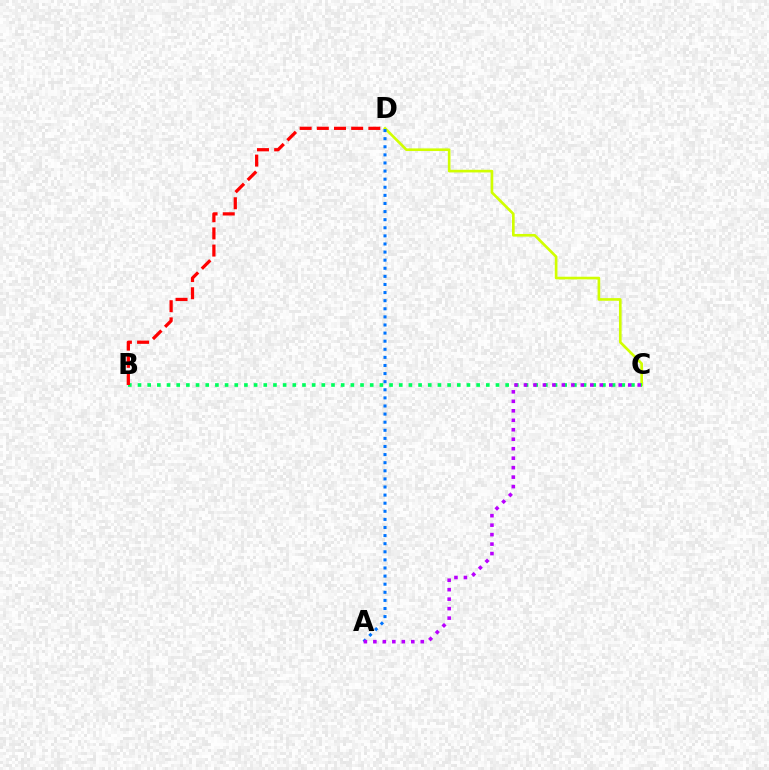{('C', 'D'): [{'color': '#d1ff00', 'line_style': 'solid', 'thickness': 1.91}], ('B', 'C'): [{'color': '#00ff5c', 'line_style': 'dotted', 'thickness': 2.63}], ('B', 'D'): [{'color': '#ff0000', 'line_style': 'dashed', 'thickness': 2.33}], ('A', 'D'): [{'color': '#0074ff', 'line_style': 'dotted', 'thickness': 2.2}], ('A', 'C'): [{'color': '#b900ff', 'line_style': 'dotted', 'thickness': 2.58}]}